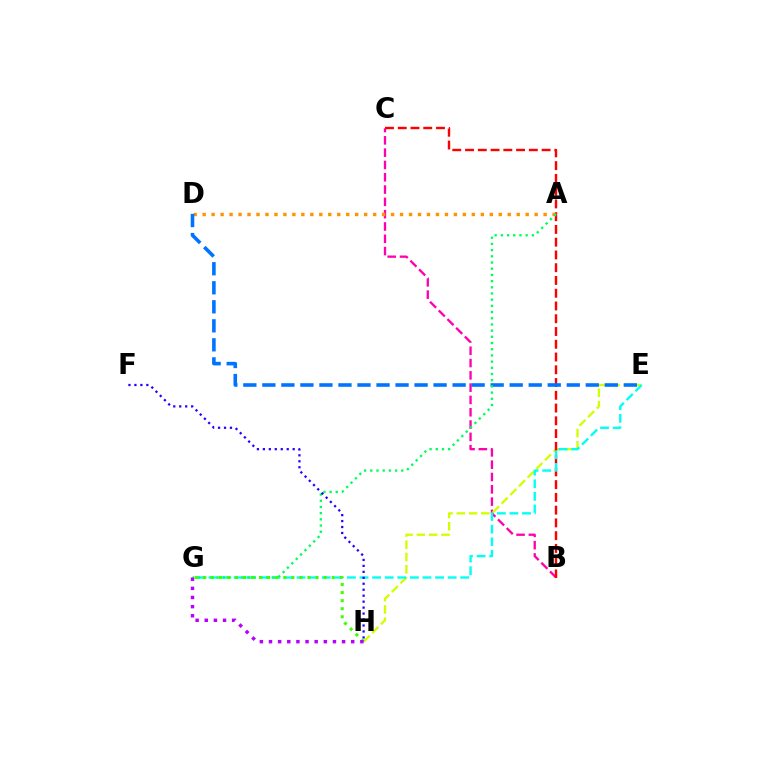{('B', 'C'): [{'color': '#ff00ac', 'line_style': 'dashed', 'thickness': 1.67}, {'color': '#ff0000', 'line_style': 'dashed', 'thickness': 1.73}], ('E', 'H'): [{'color': '#d1ff00', 'line_style': 'dashed', 'thickness': 1.67}], ('A', 'D'): [{'color': '#ff9400', 'line_style': 'dotted', 'thickness': 2.44}], ('E', 'G'): [{'color': '#00fff6', 'line_style': 'dashed', 'thickness': 1.71}], ('D', 'E'): [{'color': '#0074ff', 'line_style': 'dashed', 'thickness': 2.58}], ('A', 'G'): [{'color': '#00ff5c', 'line_style': 'dotted', 'thickness': 1.68}], ('G', 'H'): [{'color': '#3dff00', 'line_style': 'dotted', 'thickness': 2.19}, {'color': '#b900ff', 'line_style': 'dotted', 'thickness': 2.48}], ('F', 'H'): [{'color': '#2500ff', 'line_style': 'dotted', 'thickness': 1.62}]}